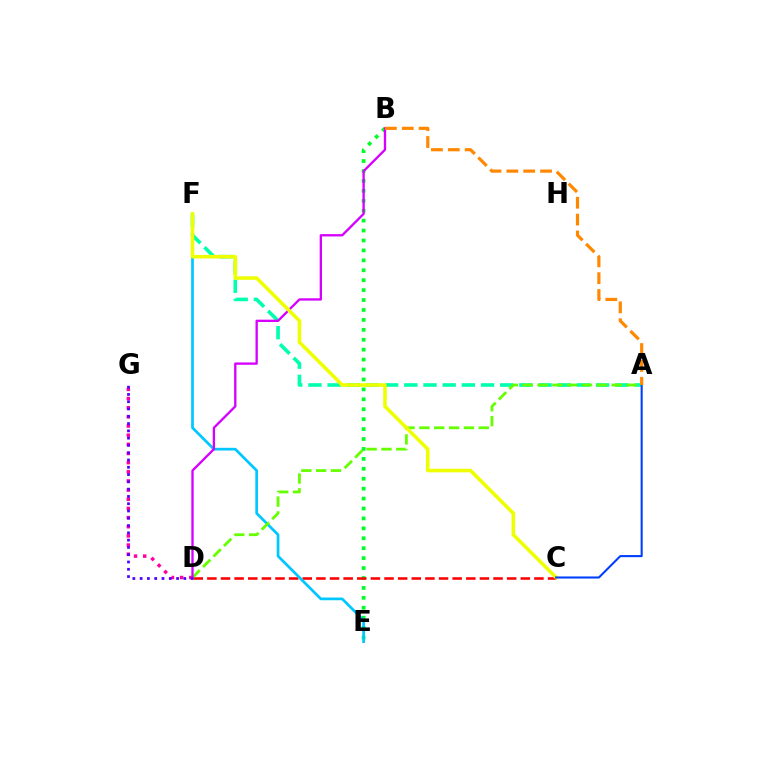{('B', 'E'): [{'color': '#00ff27', 'line_style': 'dotted', 'thickness': 2.7}], ('C', 'D'): [{'color': '#ff0000', 'line_style': 'dashed', 'thickness': 1.85}], ('E', 'F'): [{'color': '#00c7ff', 'line_style': 'solid', 'thickness': 1.95}], ('D', 'G'): [{'color': '#ff00a0', 'line_style': 'dotted', 'thickness': 2.49}, {'color': '#4f00ff', 'line_style': 'dotted', 'thickness': 1.98}], ('A', 'F'): [{'color': '#00ffaf', 'line_style': 'dashed', 'thickness': 2.6}], ('A', 'D'): [{'color': '#66ff00', 'line_style': 'dashed', 'thickness': 2.02}], ('B', 'D'): [{'color': '#d600ff', 'line_style': 'solid', 'thickness': 1.67}], ('C', 'F'): [{'color': '#eeff00', 'line_style': 'solid', 'thickness': 2.57}], ('A', 'C'): [{'color': '#003fff', 'line_style': 'solid', 'thickness': 1.5}], ('A', 'B'): [{'color': '#ff8800', 'line_style': 'dashed', 'thickness': 2.29}]}